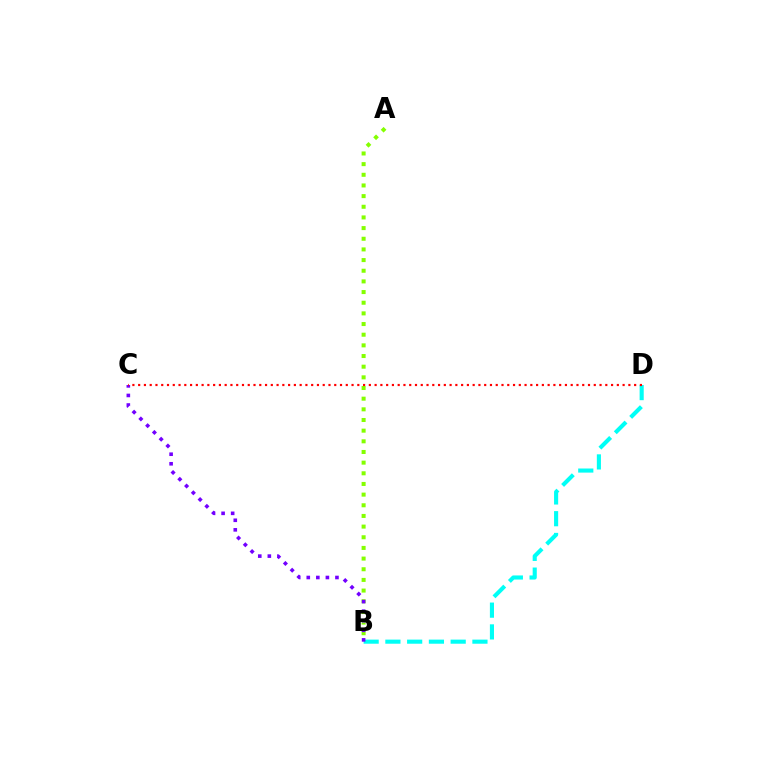{('B', 'D'): [{'color': '#00fff6', 'line_style': 'dashed', 'thickness': 2.96}], ('A', 'B'): [{'color': '#84ff00', 'line_style': 'dotted', 'thickness': 2.9}], ('B', 'C'): [{'color': '#7200ff', 'line_style': 'dotted', 'thickness': 2.6}], ('C', 'D'): [{'color': '#ff0000', 'line_style': 'dotted', 'thickness': 1.57}]}